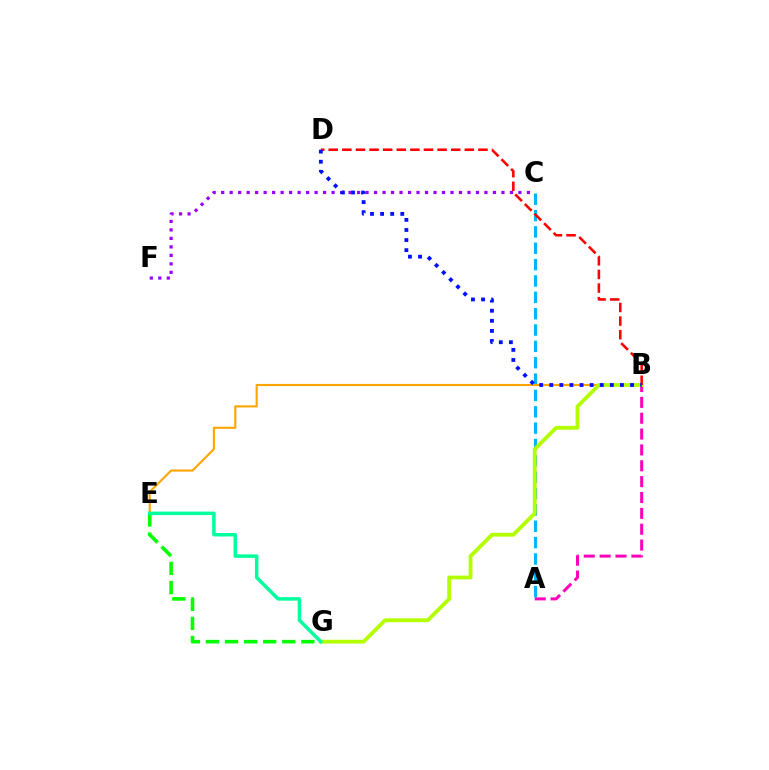{('A', 'C'): [{'color': '#00b5ff', 'line_style': 'dashed', 'thickness': 2.22}], ('B', 'E'): [{'color': '#ffa500', 'line_style': 'solid', 'thickness': 1.52}], ('A', 'B'): [{'color': '#ff00bd', 'line_style': 'dashed', 'thickness': 2.15}], ('E', 'G'): [{'color': '#08ff00', 'line_style': 'dashed', 'thickness': 2.59}, {'color': '#00ff9d', 'line_style': 'solid', 'thickness': 2.51}], ('B', 'G'): [{'color': '#b3ff00', 'line_style': 'solid', 'thickness': 2.75}], ('C', 'F'): [{'color': '#9b00ff', 'line_style': 'dotted', 'thickness': 2.31}], ('B', 'D'): [{'color': '#ff0000', 'line_style': 'dashed', 'thickness': 1.85}, {'color': '#0010ff', 'line_style': 'dotted', 'thickness': 2.74}]}